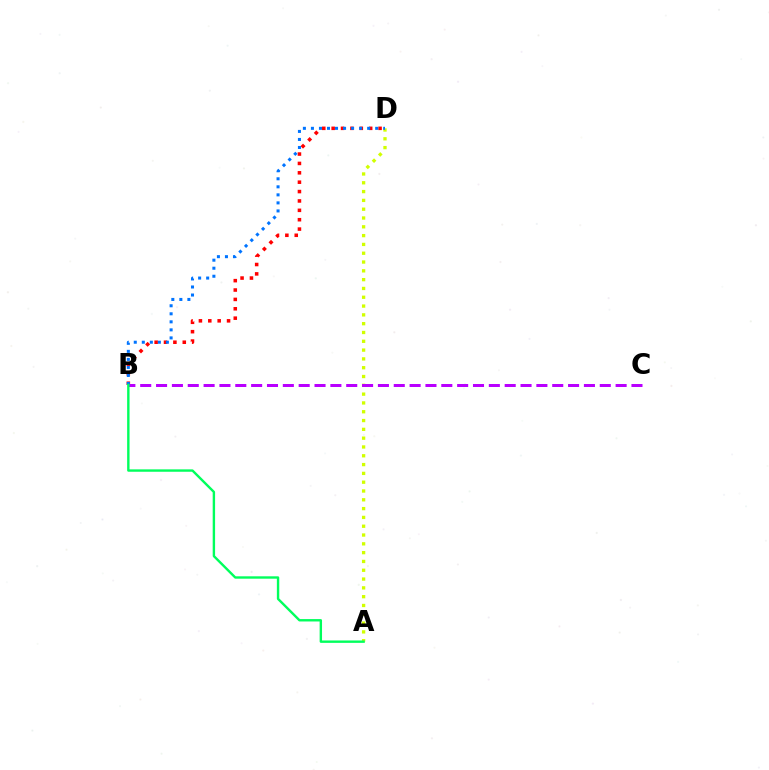{('A', 'D'): [{'color': '#d1ff00', 'line_style': 'dotted', 'thickness': 2.39}], ('B', 'D'): [{'color': '#ff0000', 'line_style': 'dotted', 'thickness': 2.55}, {'color': '#0074ff', 'line_style': 'dotted', 'thickness': 2.18}], ('B', 'C'): [{'color': '#b900ff', 'line_style': 'dashed', 'thickness': 2.15}], ('A', 'B'): [{'color': '#00ff5c', 'line_style': 'solid', 'thickness': 1.72}]}